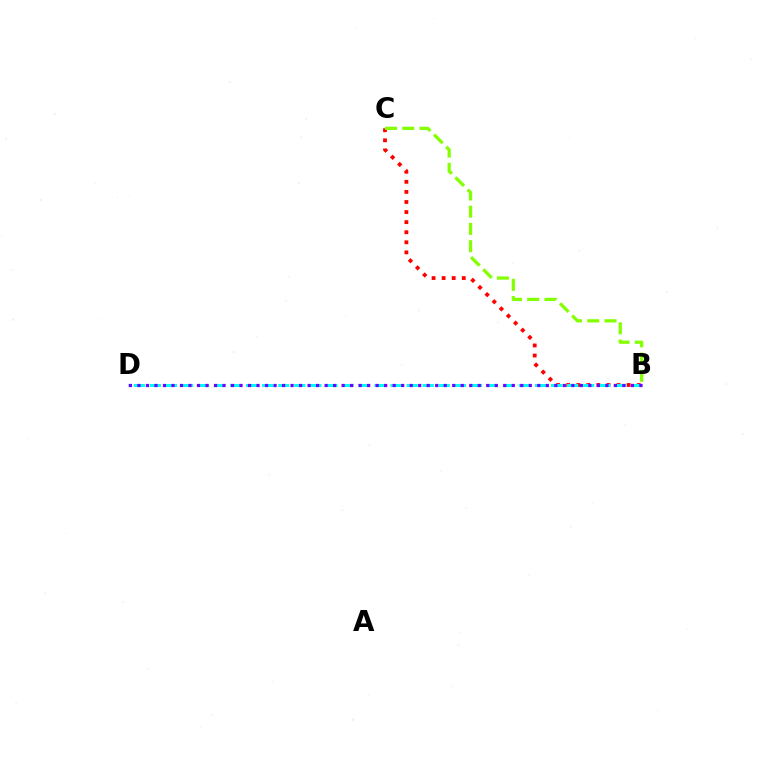{('B', 'C'): [{'color': '#ff0000', 'line_style': 'dotted', 'thickness': 2.74}, {'color': '#84ff00', 'line_style': 'dashed', 'thickness': 2.34}], ('B', 'D'): [{'color': '#00fff6', 'line_style': 'dashed', 'thickness': 2.18}, {'color': '#7200ff', 'line_style': 'dotted', 'thickness': 2.31}]}